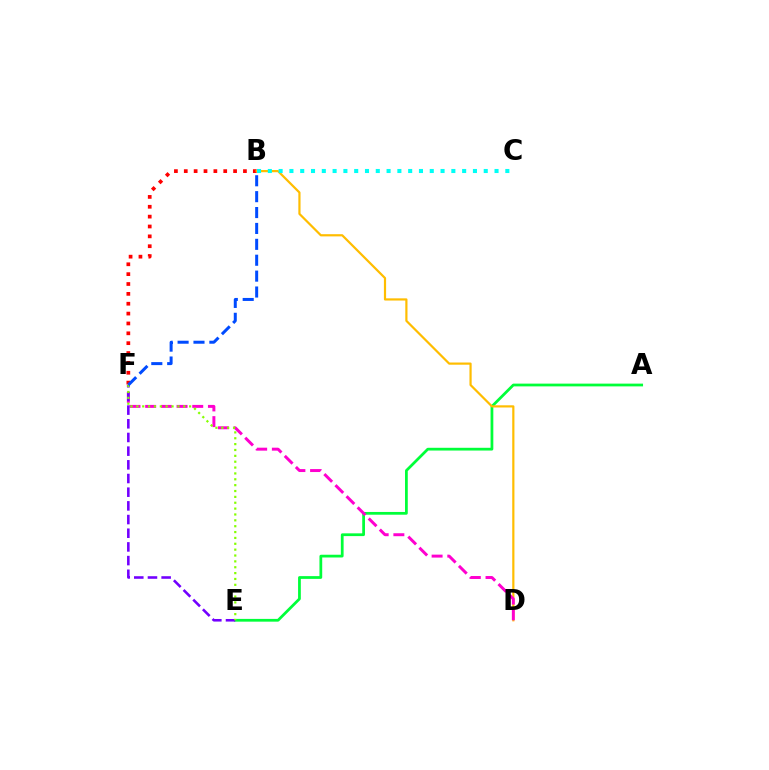{('B', 'F'): [{'color': '#ff0000', 'line_style': 'dotted', 'thickness': 2.68}, {'color': '#004bff', 'line_style': 'dashed', 'thickness': 2.16}], ('A', 'E'): [{'color': '#00ff39', 'line_style': 'solid', 'thickness': 1.99}], ('B', 'D'): [{'color': '#ffbd00', 'line_style': 'solid', 'thickness': 1.58}], ('D', 'F'): [{'color': '#ff00cf', 'line_style': 'dashed', 'thickness': 2.13}], ('B', 'C'): [{'color': '#00fff6', 'line_style': 'dotted', 'thickness': 2.93}], ('E', 'F'): [{'color': '#7200ff', 'line_style': 'dashed', 'thickness': 1.86}, {'color': '#84ff00', 'line_style': 'dotted', 'thickness': 1.59}]}